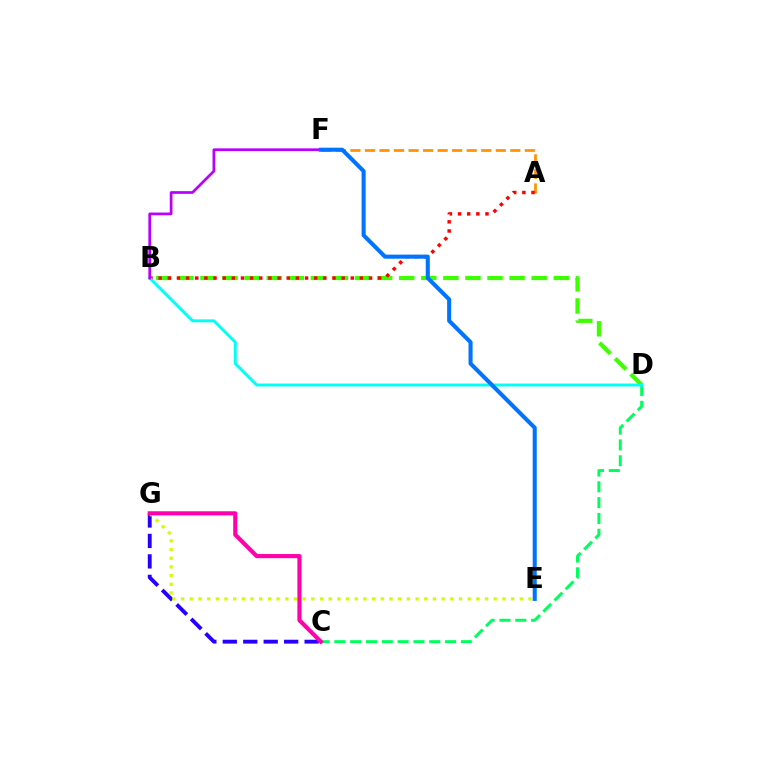{('B', 'D'): [{'color': '#3dff00', 'line_style': 'dashed', 'thickness': 3.0}, {'color': '#00fff6', 'line_style': 'solid', 'thickness': 2.1}], ('A', 'F'): [{'color': '#ff9400', 'line_style': 'dashed', 'thickness': 1.97}], ('C', 'G'): [{'color': '#2500ff', 'line_style': 'dashed', 'thickness': 2.78}, {'color': '#ff00ac', 'line_style': 'solid', 'thickness': 2.97}], ('C', 'D'): [{'color': '#00ff5c', 'line_style': 'dashed', 'thickness': 2.15}], ('E', 'G'): [{'color': '#d1ff00', 'line_style': 'dotted', 'thickness': 2.36}], ('A', 'B'): [{'color': '#ff0000', 'line_style': 'dotted', 'thickness': 2.49}], ('B', 'F'): [{'color': '#b900ff', 'line_style': 'solid', 'thickness': 1.96}], ('E', 'F'): [{'color': '#0074ff', 'line_style': 'solid', 'thickness': 2.93}]}